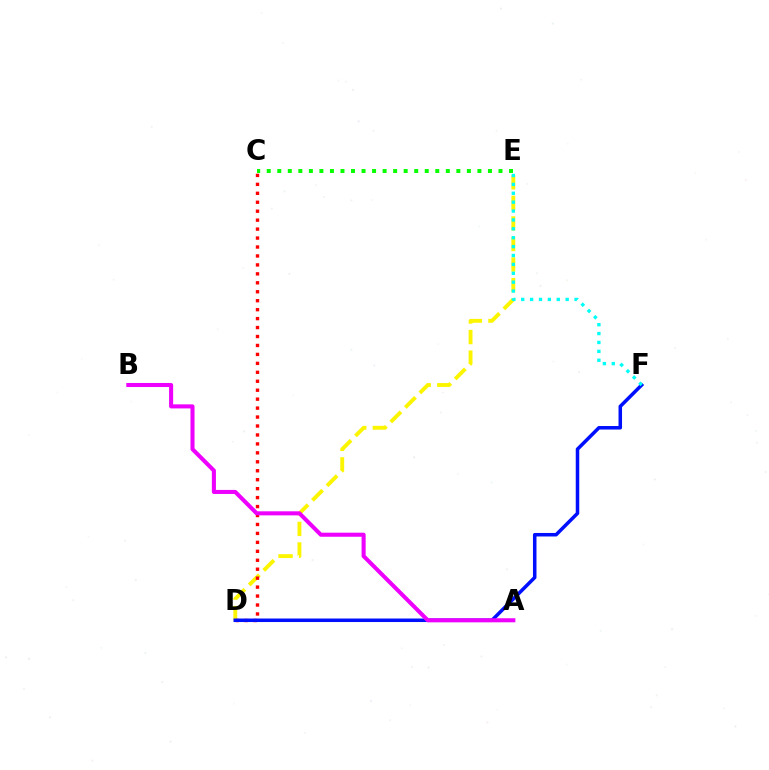{('D', 'E'): [{'color': '#fcf500', 'line_style': 'dashed', 'thickness': 2.79}], ('C', 'E'): [{'color': '#08ff00', 'line_style': 'dotted', 'thickness': 2.86}], ('C', 'D'): [{'color': '#ff0000', 'line_style': 'dotted', 'thickness': 2.43}], ('D', 'F'): [{'color': '#0010ff', 'line_style': 'solid', 'thickness': 2.53}], ('A', 'B'): [{'color': '#ee00ff', 'line_style': 'solid', 'thickness': 2.92}], ('E', 'F'): [{'color': '#00fff6', 'line_style': 'dotted', 'thickness': 2.41}]}